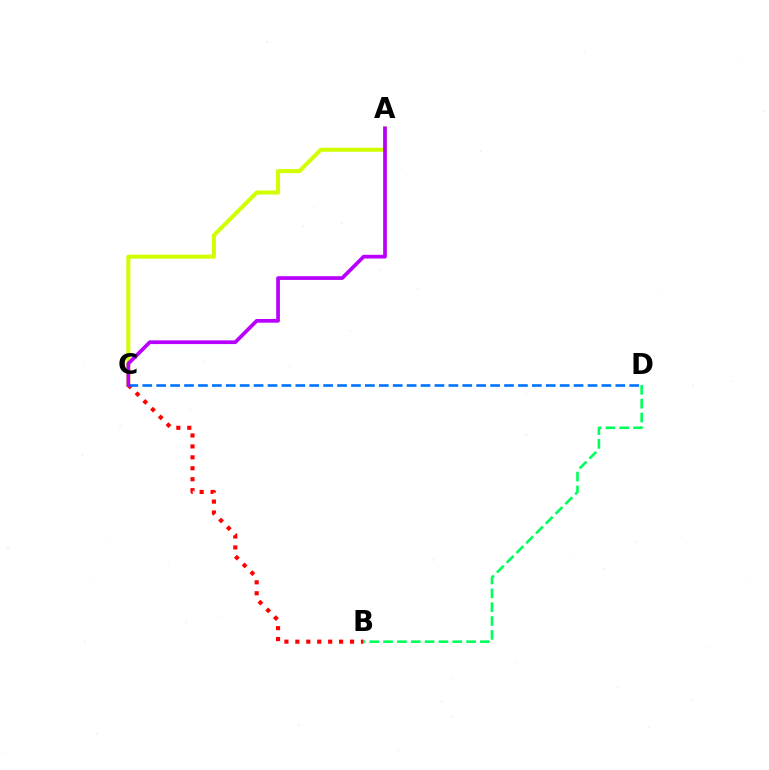{('A', 'C'): [{'color': '#d1ff00', 'line_style': 'solid', 'thickness': 2.91}, {'color': '#b900ff', 'line_style': 'solid', 'thickness': 2.67}], ('B', 'C'): [{'color': '#ff0000', 'line_style': 'dotted', 'thickness': 2.97}], ('C', 'D'): [{'color': '#0074ff', 'line_style': 'dashed', 'thickness': 1.89}], ('B', 'D'): [{'color': '#00ff5c', 'line_style': 'dashed', 'thickness': 1.88}]}